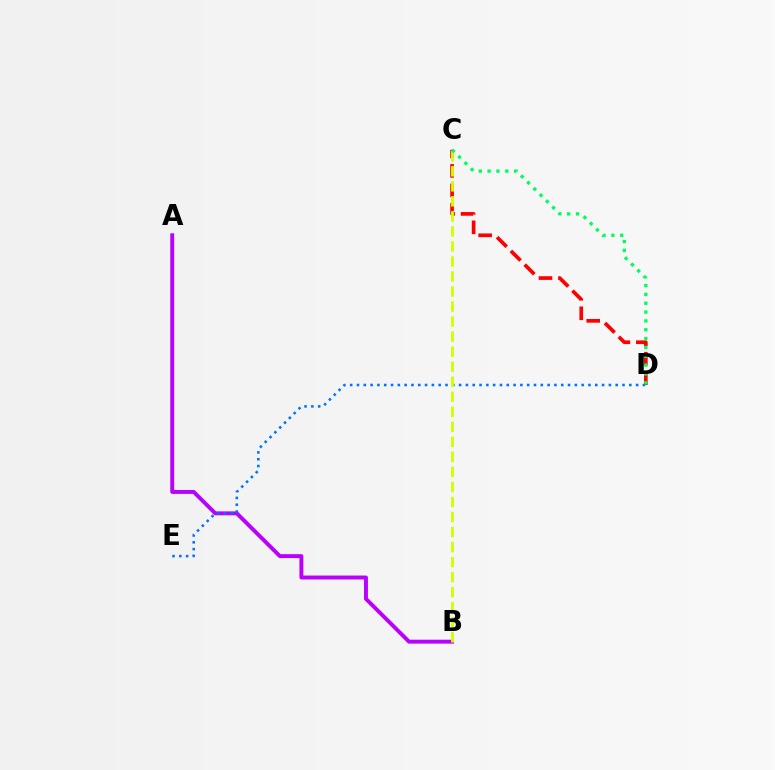{('C', 'D'): [{'color': '#ff0000', 'line_style': 'dashed', 'thickness': 2.65}, {'color': '#00ff5c', 'line_style': 'dotted', 'thickness': 2.4}], ('A', 'B'): [{'color': '#b900ff', 'line_style': 'solid', 'thickness': 2.82}], ('D', 'E'): [{'color': '#0074ff', 'line_style': 'dotted', 'thickness': 1.85}], ('B', 'C'): [{'color': '#d1ff00', 'line_style': 'dashed', 'thickness': 2.04}]}